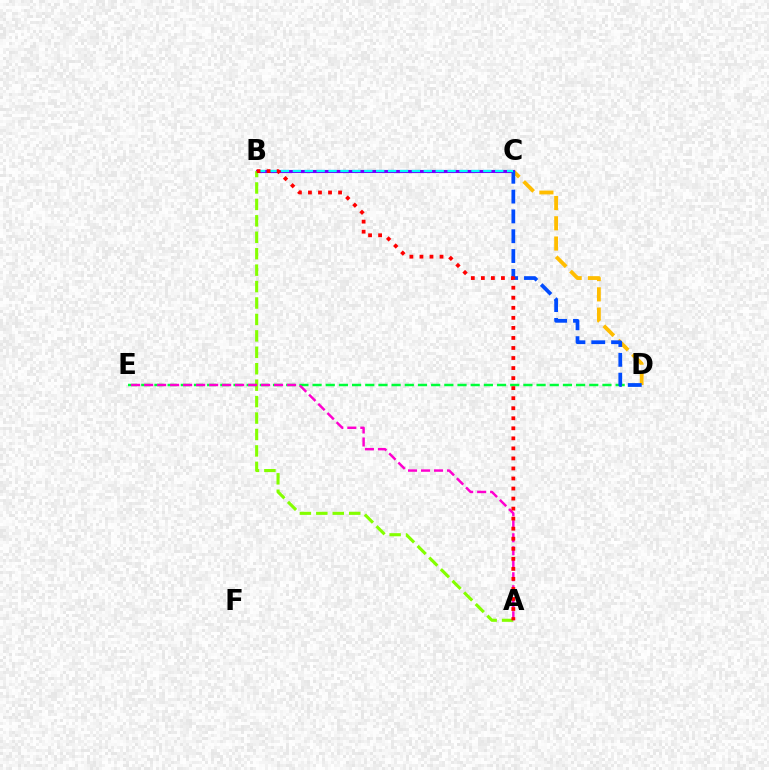{('C', 'D'): [{'color': '#ffbd00', 'line_style': 'dashed', 'thickness': 2.75}, {'color': '#004bff', 'line_style': 'dashed', 'thickness': 2.69}], ('B', 'C'): [{'color': '#7200ff', 'line_style': 'solid', 'thickness': 2.24}, {'color': '#00fff6', 'line_style': 'dashed', 'thickness': 1.62}], ('A', 'B'): [{'color': '#84ff00', 'line_style': 'dashed', 'thickness': 2.23}, {'color': '#ff0000', 'line_style': 'dotted', 'thickness': 2.73}], ('D', 'E'): [{'color': '#00ff39', 'line_style': 'dashed', 'thickness': 1.79}], ('A', 'E'): [{'color': '#ff00cf', 'line_style': 'dashed', 'thickness': 1.77}]}